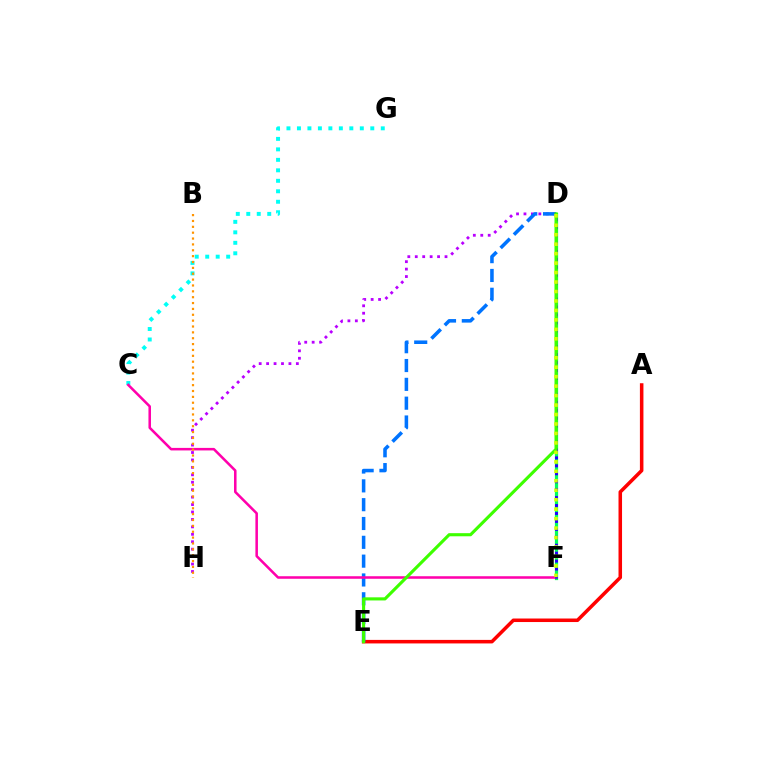{('D', 'F'): [{'color': '#00ff5c', 'line_style': 'solid', 'thickness': 2.33}, {'color': '#2500ff', 'line_style': 'dotted', 'thickness': 2.16}, {'color': '#d1ff00', 'line_style': 'dotted', 'thickness': 2.57}], ('D', 'H'): [{'color': '#b900ff', 'line_style': 'dotted', 'thickness': 2.02}], ('A', 'E'): [{'color': '#ff0000', 'line_style': 'solid', 'thickness': 2.54}], ('C', 'G'): [{'color': '#00fff6', 'line_style': 'dotted', 'thickness': 2.85}], ('D', 'E'): [{'color': '#0074ff', 'line_style': 'dashed', 'thickness': 2.56}, {'color': '#3dff00', 'line_style': 'solid', 'thickness': 2.24}], ('C', 'F'): [{'color': '#ff00ac', 'line_style': 'solid', 'thickness': 1.83}], ('B', 'H'): [{'color': '#ff9400', 'line_style': 'dotted', 'thickness': 1.59}]}